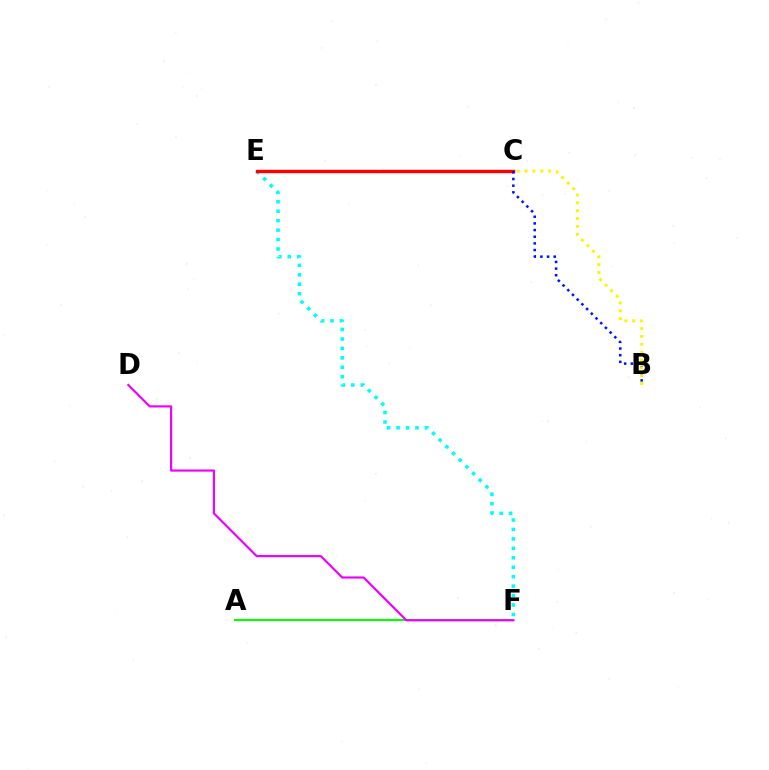{('A', 'F'): [{'color': '#08ff00', 'line_style': 'solid', 'thickness': 1.52}], ('E', 'F'): [{'color': '#00fff6', 'line_style': 'dotted', 'thickness': 2.56}], ('C', 'E'): [{'color': '#ff0000', 'line_style': 'solid', 'thickness': 2.45}], ('D', 'F'): [{'color': '#ee00ff', 'line_style': 'solid', 'thickness': 1.56}], ('B', 'C'): [{'color': '#0010ff', 'line_style': 'dotted', 'thickness': 1.81}, {'color': '#fcf500', 'line_style': 'dotted', 'thickness': 2.13}]}